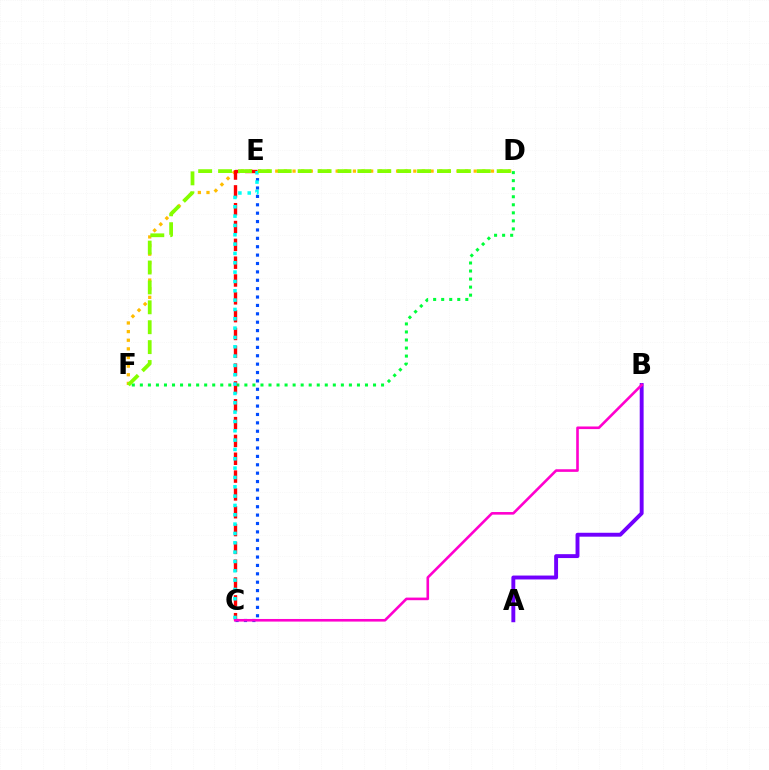{('D', 'F'): [{'color': '#ffbd00', 'line_style': 'dotted', 'thickness': 2.34}, {'color': '#00ff39', 'line_style': 'dotted', 'thickness': 2.18}, {'color': '#84ff00', 'line_style': 'dashed', 'thickness': 2.7}], ('A', 'B'): [{'color': '#7200ff', 'line_style': 'solid', 'thickness': 2.81}], ('C', 'E'): [{'color': '#004bff', 'line_style': 'dotted', 'thickness': 2.28}, {'color': '#ff0000', 'line_style': 'dashed', 'thickness': 2.42}, {'color': '#00fff6', 'line_style': 'dotted', 'thickness': 2.54}], ('B', 'C'): [{'color': '#ff00cf', 'line_style': 'solid', 'thickness': 1.88}]}